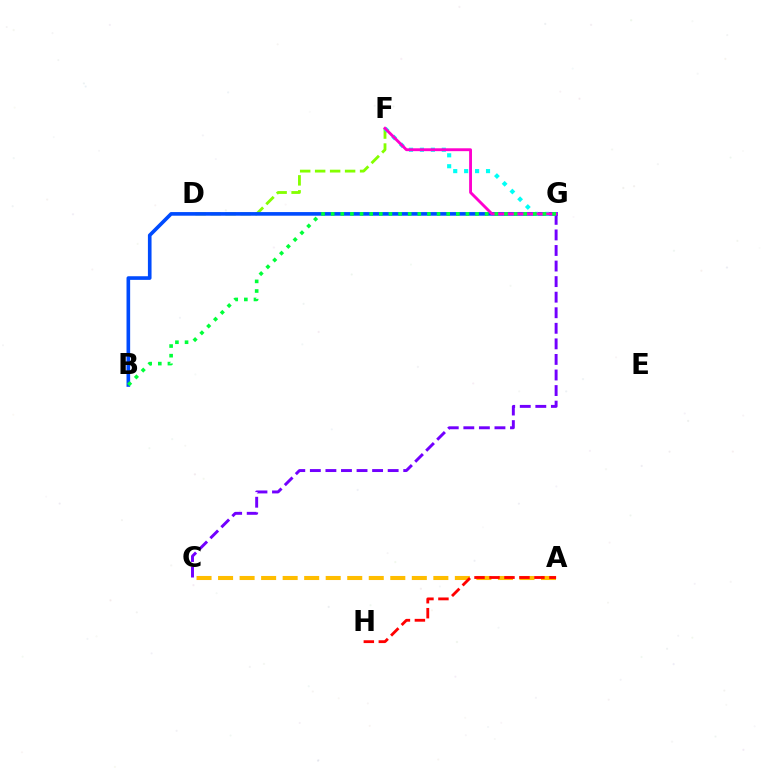{('D', 'F'): [{'color': '#84ff00', 'line_style': 'dashed', 'thickness': 2.03}], ('B', 'G'): [{'color': '#004bff', 'line_style': 'solid', 'thickness': 2.62}, {'color': '#00ff39', 'line_style': 'dotted', 'thickness': 2.62}], ('C', 'G'): [{'color': '#7200ff', 'line_style': 'dashed', 'thickness': 2.11}], ('F', 'G'): [{'color': '#00fff6', 'line_style': 'dotted', 'thickness': 2.97}, {'color': '#ff00cf', 'line_style': 'solid', 'thickness': 2.06}], ('A', 'C'): [{'color': '#ffbd00', 'line_style': 'dashed', 'thickness': 2.92}], ('A', 'H'): [{'color': '#ff0000', 'line_style': 'dashed', 'thickness': 2.03}]}